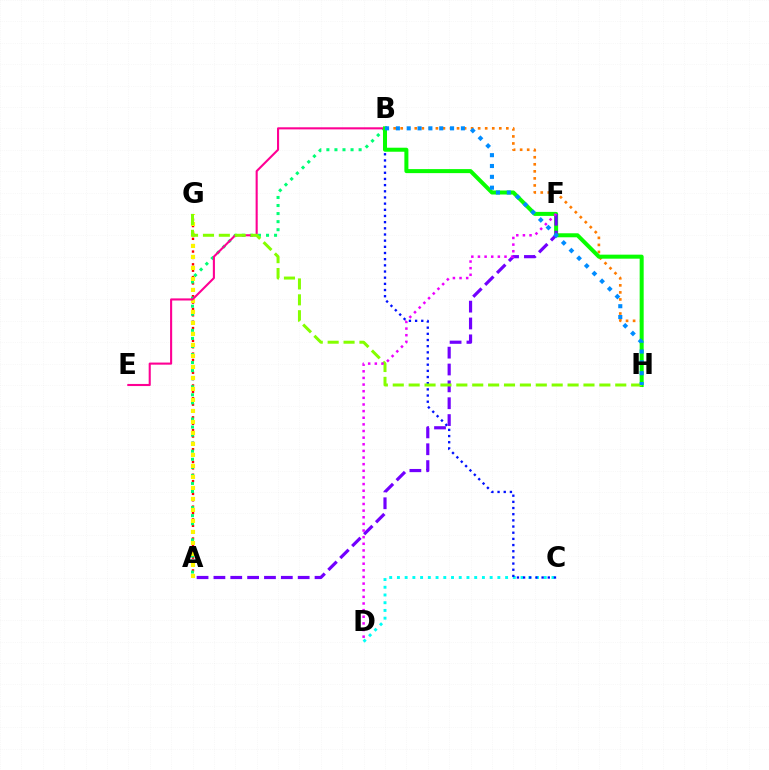{('A', 'G'): [{'color': '#ff0000', 'line_style': 'dotted', 'thickness': 1.73}, {'color': '#fcf500', 'line_style': 'dotted', 'thickness': 2.99}], ('B', 'H'): [{'color': '#ff7c00', 'line_style': 'dotted', 'thickness': 1.91}, {'color': '#08ff00', 'line_style': 'solid', 'thickness': 2.89}, {'color': '#008cff', 'line_style': 'dotted', 'thickness': 2.94}], ('C', 'D'): [{'color': '#00fff6', 'line_style': 'dotted', 'thickness': 2.1}], ('B', 'C'): [{'color': '#0010ff', 'line_style': 'dotted', 'thickness': 1.68}], ('A', 'B'): [{'color': '#00ff74', 'line_style': 'dotted', 'thickness': 2.19}], ('B', 'E'): [{'color': '#ff0094', 'line_style': 'solid', 'thickness': 1.51}], ('A', 'F'): [{'color': '#7200ff', 'line_style': 'dashed', 'thickness': 2.29}], ('G', 'H'): [{'color': '#84ff00', 'line_style': 'dashed', 'thickness': 2.16}], ('D', 'F'): [{'color': '#ee00ff', 'line_style': 'dotted', 'thickness': 1.8}]}